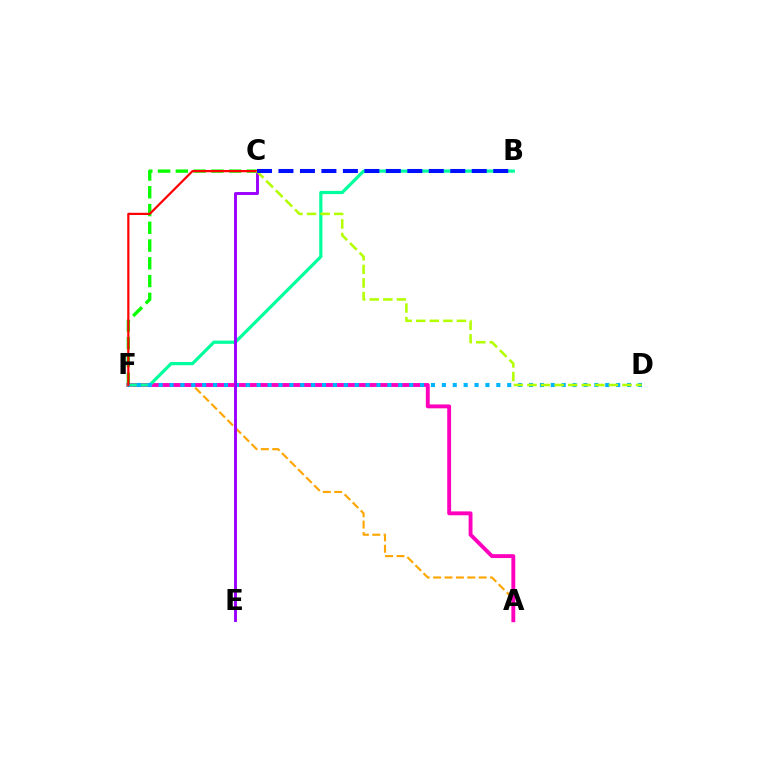{('A', 'F'): [{'color': '#ffa500', 'line_style': 'dashed', 'thickness': 1.55}, {'color': '#ff00bd', 'line_style': 'solid', 'thickness': 2.8}], ('C', 'F'): [{'color': '#08ff00', 'line_style': 'dashed', 'thickness': 2.41}, {'color': '#ff0000', 'line_style': 'solid', 'thickness': 1.6}], ('B', 'F'): [{'color': '#00ff9d', 'line_style': 'solid', 'thickness': 2.32}], ('D', 'F'): [{'color': '#00b5ff', 'line_style': 'dotted', 'thickness': 2.96}], ('C', 'E'): [{'color': '#9b00ff', 'line_style': 'solid', 'thickness': 2.11}], ('C', 'D'): [{'color': '#b3ff00', 'line_style': 'dashed', 'thickness': 1.84}], ('B', 'C'): [{'color': '#0010ff', 'line_style': 'dashed', 'thickness': 2.92}]}